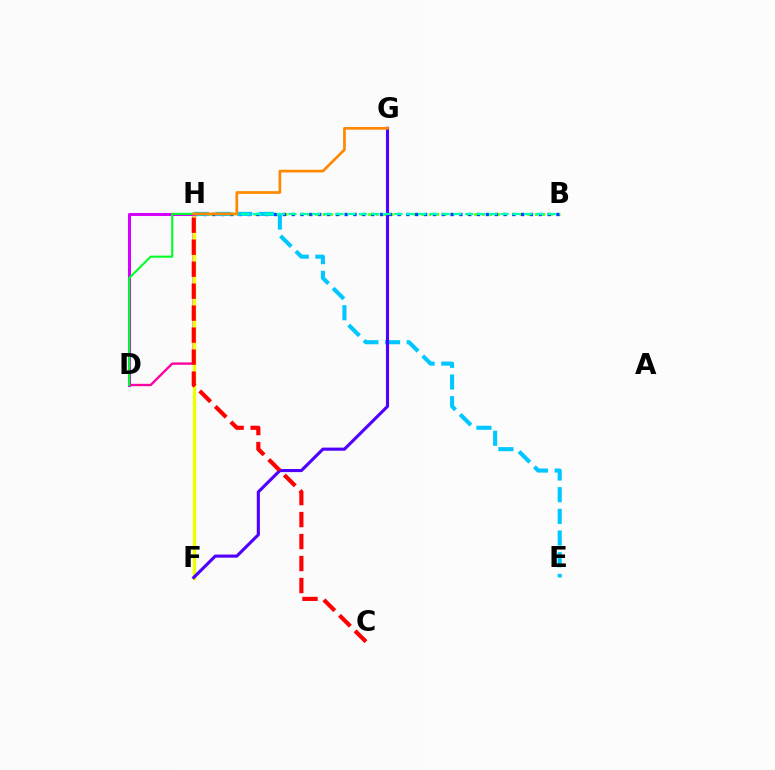{('D', 'H'): [{'color': '#ff00a0', 'line_style': 'solid', 'thickness': 1.69}, {'color': '#d600ff', 'line_style': 'solid', 'thickness': 2.19}, {'color': '#00ff27', 'line_style': 'solid', 'thickness': 1.51}], ('F', 'H'): [{'color': '#eeff00', 'line_style': 'solid', 'thickness': 2.44}], ('B', 'H'): [{'color': '#66ff00', 'line_style': 'dotted', 'thickness': 2.06}, {'color': '#003fff', 'line_style': 'dotted', 'thickness': 2.4}, {'color': '#00ffaf', 'line_style': 'dashed', 'thickness': 1.6}], ('E', 'H'): [{'color': '#00c7ff', 'line_style': 'dashed', 'thickness': 2.95}], ('F', 'G'): [{'color': '#4f00ff', 'line_style': 'solid', 'thickness': 2.24}], ('C', 'H'): [{'color': '#ff0000', 'line_style': 'dashed', 'thickness': 2.99}], ('G', 'H'): [{'color': '#ff8800', 'line_style': 'solid', 'thickness': 1.94}]}